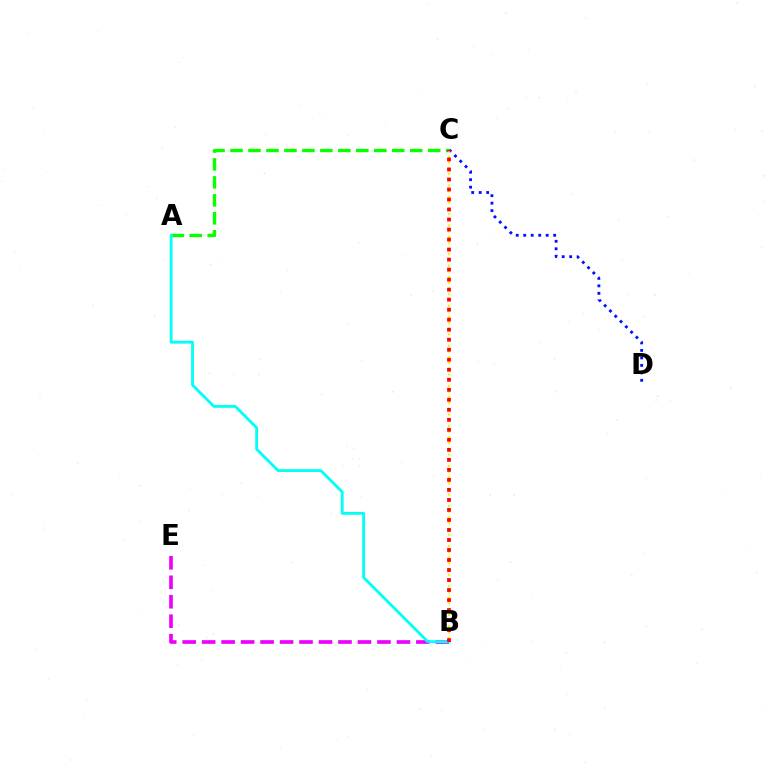{('B', 'E'): [{'color': '#ee00ff', 'line_style': 'dashed', 'thickness': 2.65}], ('C', 'D'): [{'color': '#0010ff', 'line_style': 'dotted', 'thickness': 2.03}], ('A', 'C'): [{'color': '#08ff00', 'line_style': 'dashed', 'thickness': 2.44}], ('B', 'C'): [{'color': '#fcf500', 'line_style': 'dotted', 'thickness': 1.56}, {'color': '#ff0000', 'line_style': 'dotted', 'thickness': 2.72}], ('A', 'B'): [{'color': '#00fff6', 'line_style': 'solid', 'thickness': 2.03}]}